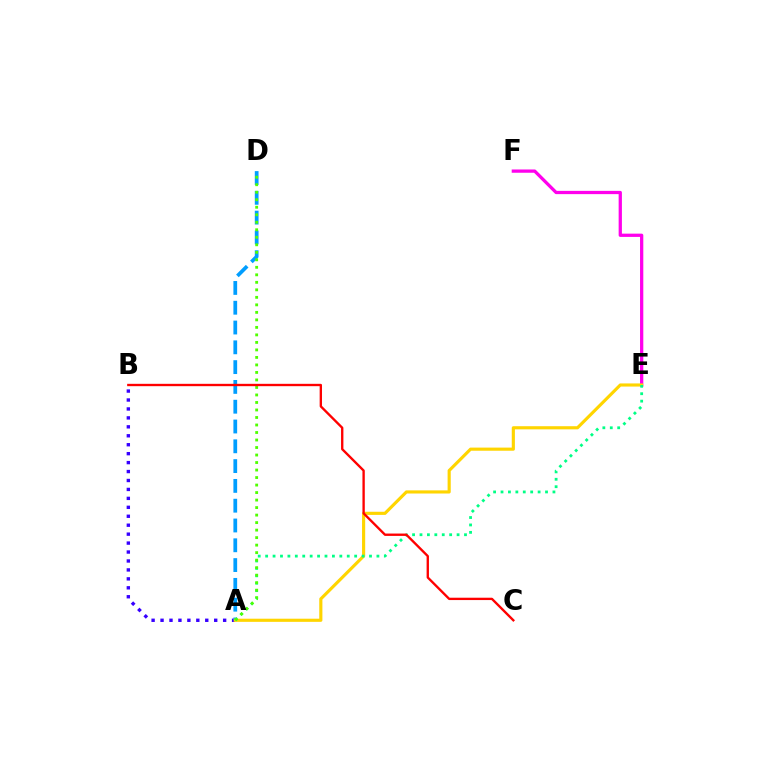{('A', 'B'): [{'color': '#3700ff', 'line_style': 'dotted', 'thickness': 2.43}], ('A', 'D'): [{'color': '#009eff', 'line_style': 'dashed', 'thickness': 2.69}, {'color': '#4fff00', 'line_style': 'dotted', 'thickness': 2.04}], ('E', 'F'): [{'color': '#ff00ed', 'line_style': 'solid', 'thickness': 2.35}], ('A', 'E'): [{'color': '#ffd500', 'line_style': 'solid', 'thickness': 2.26}, {'color': '#00ff86', 'line_style': 'dotted', 'thickness': 2.02}], ('B', 'C'): [{'color': '#ff0000', 'line_style': 'solid', 'thickness': 1.69}]}